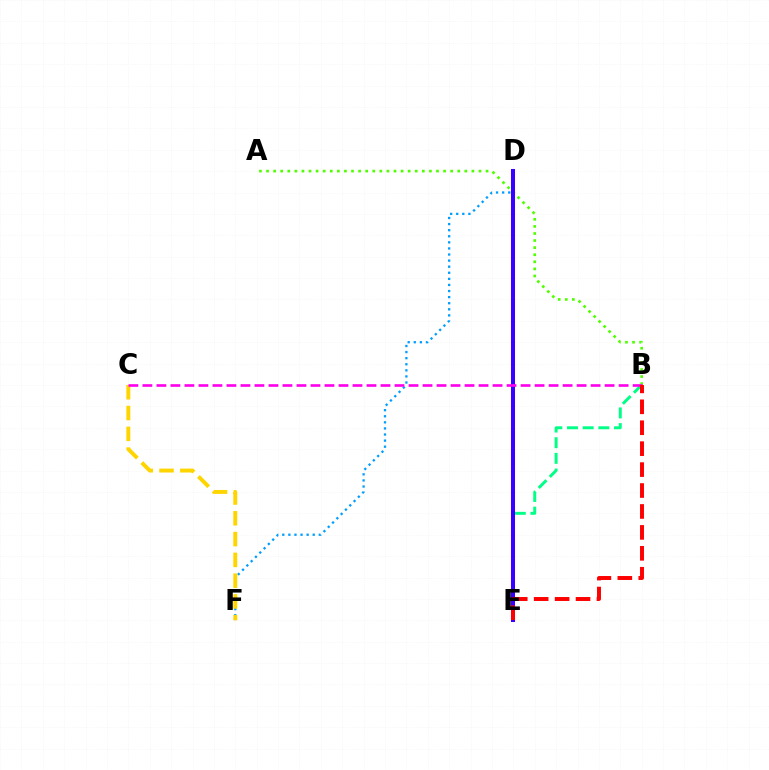{('B', 'E'): [{'color': '#00ff86', 'line_style': 'dashed', 'thickness': 2.13}, {'color': '#ff0000', 'line_style': 'dashed', 'thickness': 2.84}], ('A', 'B'): [{'color': '#4fff00', 'line_style': 'dotted', 'thickness': 1.92}], ('D', 'F'): [{'color': '#009eff', 'line_style': 'dotted', 'thickness': 1.65}], ('C', 'F'): [{'color': '#ffd500', 'line_style': 'dashed', 'thickness': 2.82}], ('D', 'E'): [{'color': '#3700ff', 'line_style': 'solid', 'thickness': 2.91}], ('B', 'C'): [{'color': '#ff00ed', 'line_style': 'dashed', 'thickness': 1.9}]}